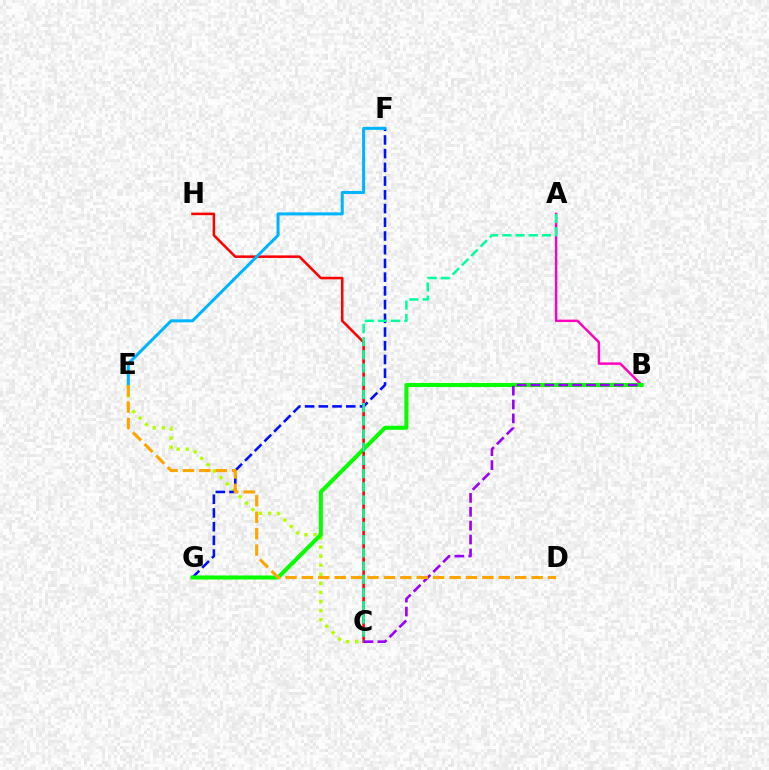{('C', 'E'): [{'color': '#b3ff00', 'line_style': 'dotted', 'thickness': 2.46}], ('F', 'G'): [{'color': '#0010ff', 'line_style': 'dashed', 'thickness': 1.86}], ('A', 'B'): [{'color': '#ff00bd', 'line_style': 'solid', 'thickness': 1.75}], ('B', 'G'): [{'color': '#08ff00', 'line_style': 'solid', 'thickness': 2.92}], ('C', 'H'): [{'color': '#ff0000', 'line_style': 'solid', 'thickness': 1.84}], ('A', 'C'): [{'color': '#00ff9d', 'line_style': 'dashed', 'thickness': 1.79}], ('B', 'C'): [{'color': '#9b00ff', 'line_style': 'dashed', 'thickness': 1.89}], ('E', 'F'): [{'color': '#00b5ff', 'line_style': 'solid', 'thickness': 2.18}], ('D', 'E'): [{'color': '#ffa500', 'line_style': 'dashed', 'thickness': 2.23}]}